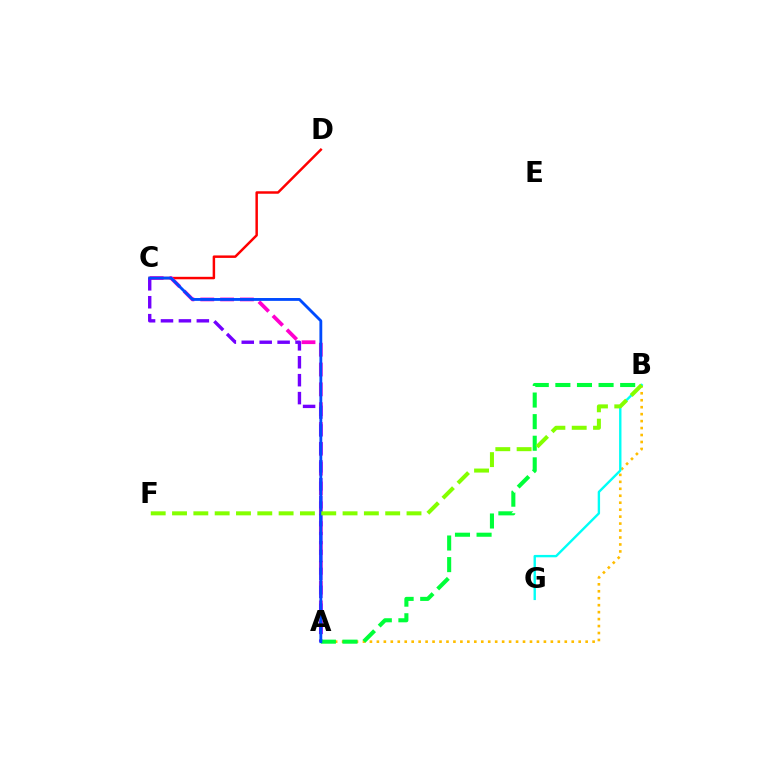{('C', 'D'): [{'color': '#ff0000', 'line_style': 'solid', 'thickness': 1.78}], ('A', 'B'): [{'color': '#ffbd00', 'line_style': 'dotted', 'thickness': 1.89}, {'color': '#00ff39', 'line_style': 'dashed', 'thickness': 2.93}], ('B', 'G'): [{'color': '#00fff6', 'line_style': 'solid', 'thickness': 1.71}], ('A', 'C'): [{'color': '#ff00cf', 'line_style': 'dashed', 'thickness': 2.69}, {'color': '#7200ff', 'line_style': 'dashed', 'thickness': 2.44}, {'color': '#004bff', 'line_style': 'solid', 'thickness': 2.05}], ('B', 'F'): [{'color': '#84ff00', 'line_style': 'dashed', 'thickness': 2.9}]}